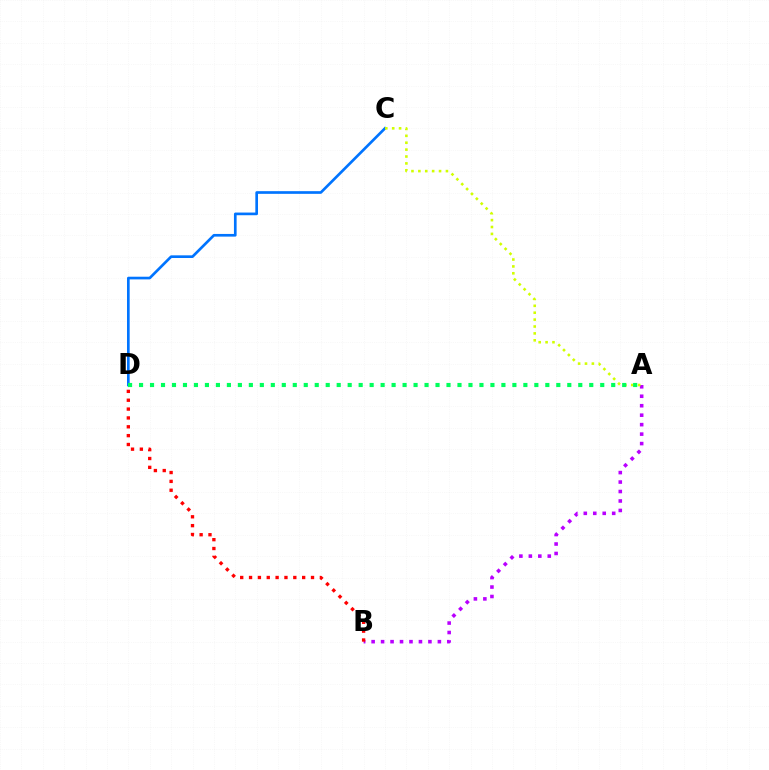{('A', 'B'): [{'color': '#b900ff', 'line_style': 'dotted', 'thickness': 2.57}], ('C', 'D'): [{'color': '#0074ff', 'line_style': 'solid', 'thickness': 1.92}], ('A', 'C'): [{'color': '#d1ff00', 'line_style': 'dotted', 'thickness': 1.87}], ('B', 'D'): [{'color': '#ff0000', 'line_style': 'dotted', 'thickness': 2.41}], ('A', 'D'): [{'color': '#00ff5c', 'line_style': 'dotted', 'thickness': 2.98}]}